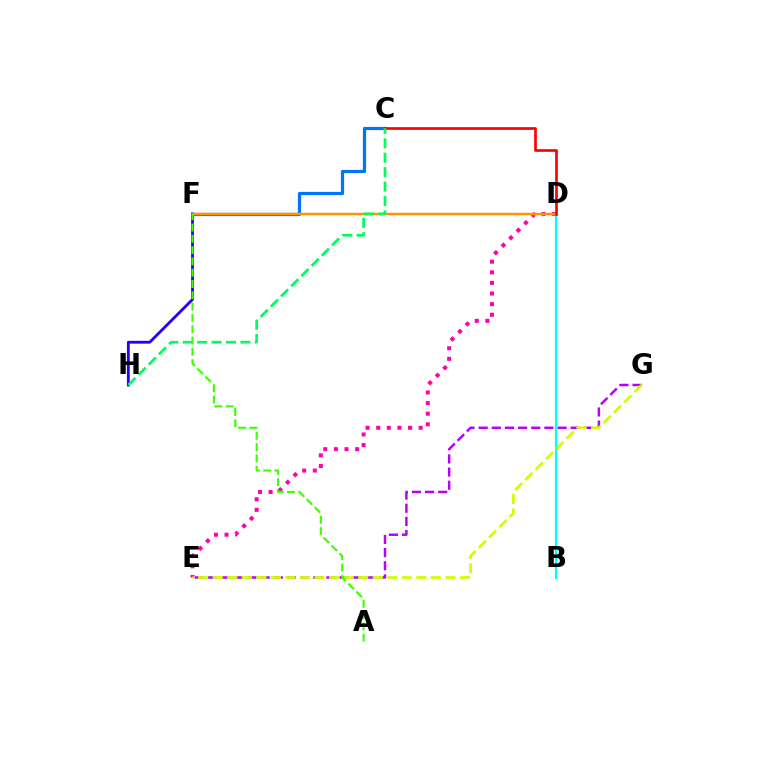{('F', 'H'): [{'color': '#2500ff', 'line_style': 'solid', 'thickness': 2.03}], ('D', 'E'): [{'color': '#ff00ac', 'line_style': 'dotted', 'thickness': 2.88}], ('E', 'G'): [{'color': '#b900ff', 'line_style': 'dashed', 'thickness': 1.79}, {'color': '#d1ff00', 'line_style': 'dashed', 'thickness': 1.98}], ('C', 'F'): [{'color': '#0074ff', 'line_style': 'solid', 'thickness': 2.31}], ('B', 'D'): [{'color': '#00fff6', 'line_style': 'solid', 'thickness': 1.59}], ('D', 'F'): [{'color': '#ff9400', 'line_style': 'solid', 'thickness': 1.76}], ('C', 'D'): [{'color': '#ff0000', 'line_style': 'solid', 'thickness': 1.93}], ('C', 'H'): [{'color': '#00ff5c', 'line_style': 'dashed', 'thickness': 1.96}], ('A', 'F'): [{'color': '#3dff00', 'line_style': 'dashed', 'thickness': 1.54}]}